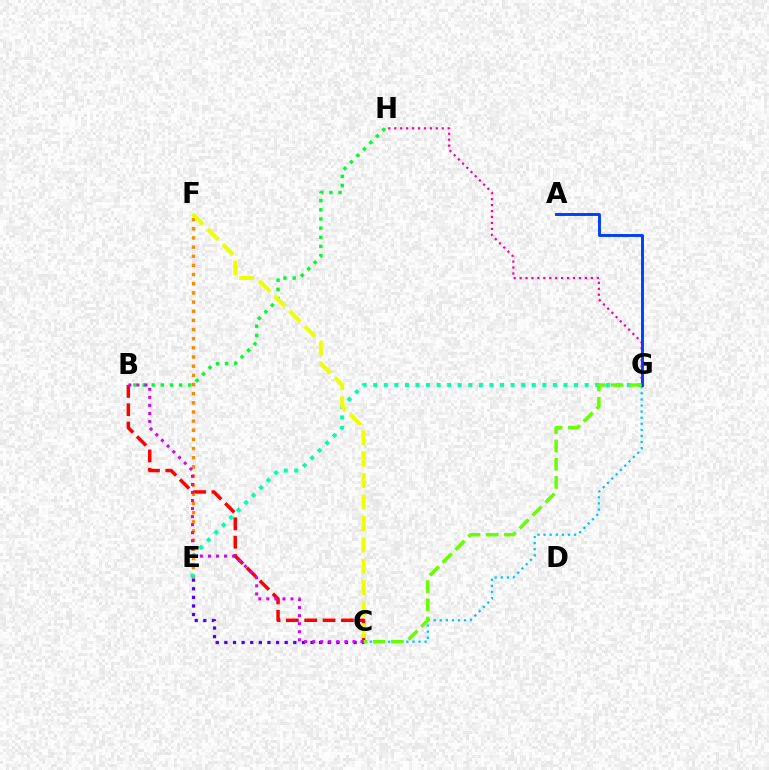{('B', 'C'): [{'color': '#ff0000', 'line_style': 'dashed', 'thickness': 2.49}, {'color': '#d600ff', 'line_style': 'dotted', 'thickness': 2.19}], ('E', 'F'): [{'color': '#ff8800', 'line_style': 'dotted', 'thickness': 2.49}], ('C', 'E'): [{'color': '#4f00ff', 'line_style': 'dotted', 'thickness': 2.34}], ('E', 'G'): [{'color': '#00ffaf', 'line_style': 'dotted', 'thickness': 2.87}], ('C', 'G'): [{'color': '#00c7ff', 'line_style': 'dotted', 'thickness': 1.65}, {'color': '#66ff00', 'line_style': 'dashed', 'thickness': 2.48}], ('B', 'H'): [{'color': '#00ff27', 'line_style': 'dotted', 'thickness': 2.48}], ('G', 'H'): [{'color': '#ff00a0', 'line_style': 'dotted', 'thickness': 1.61}], ('A', 'G'): [{'color': '#003fff', 'line_style': 'solid', 'thickness': 2.1}], ('C', 'F'): [{'color': '#eeff00', 'line_style': 'dashed', 'thickness': 2.91}]}